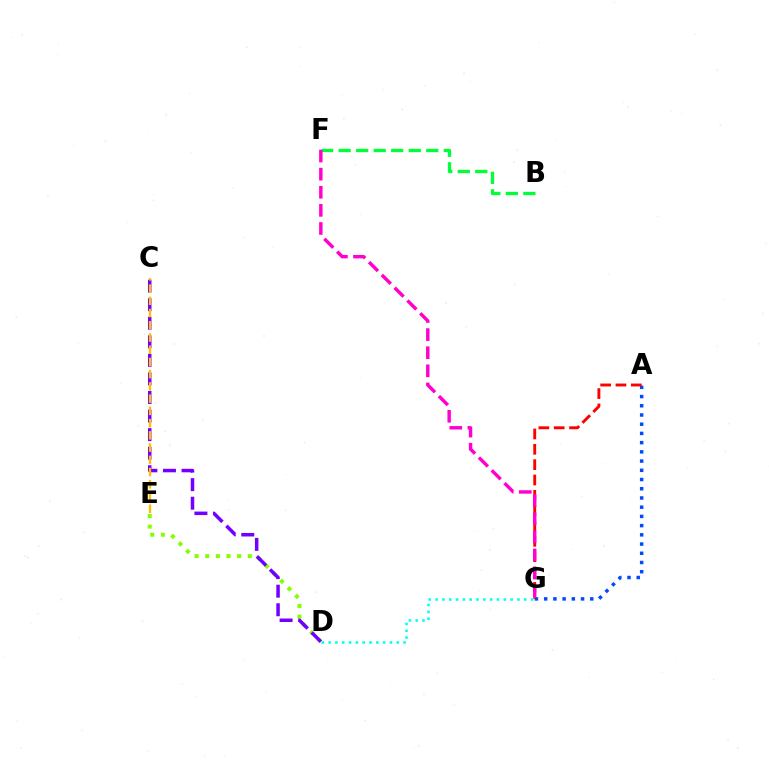{('D', 'E'): [{'color': '#84ff00', 'line_style': 'dotted', 'thickness': 2.89}], ('B', 'F'): [{'color': '#00ff39', 'line_style': 'dashed', 'thickness': 2.38}], ('A', 'G'): [{'color': '#004bff', 'line_style': 'dotted', 'thickness': 2.5}, {'color': '#ff0000', 'line_style': 'dashed', 'thickness': 2.08}], ('C', 'D'): [{'color': '#7200ff', 'line_style': 'dashed', 'thickness': 2.52}], ('D', 'G'): [{'color': '#00fff6', 'line_style': 'dotted', 'thickness': 1.85}], ('C', 'E'): [{'color': '#ffbd00', 'line_style': 'dashed', 'thickness': 1.66}], ('F', 'G'): [{'color': '#ff00cf', 'line_style': 'dashed', 'thickness': 2.46}]}